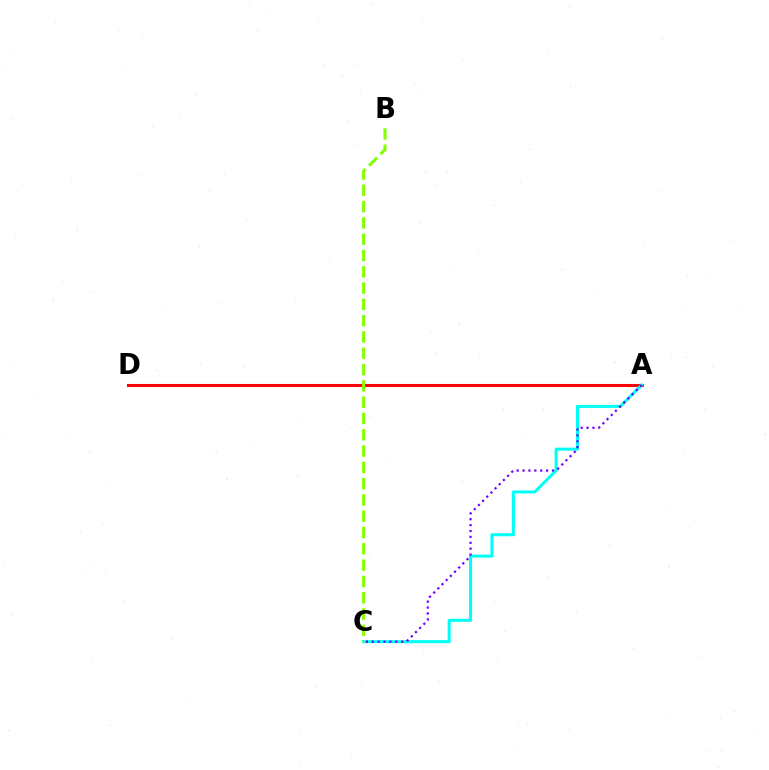{('A', 'D'): [{'color': '#ff0000', 'line_style': 'solid', 'thickness': 2.2}], ('A', 'C'): [{'color': '#00fff6', 'line_style': 'solid', 'thickness': 2.19}, {'color': '#7200ff', 'line_style': 'dotted', 'thickness': 1.6}], ('B', 'C'): [{'color': '#84ff00', 'line_style': 'dashed', 'thickness': 2.21}]}